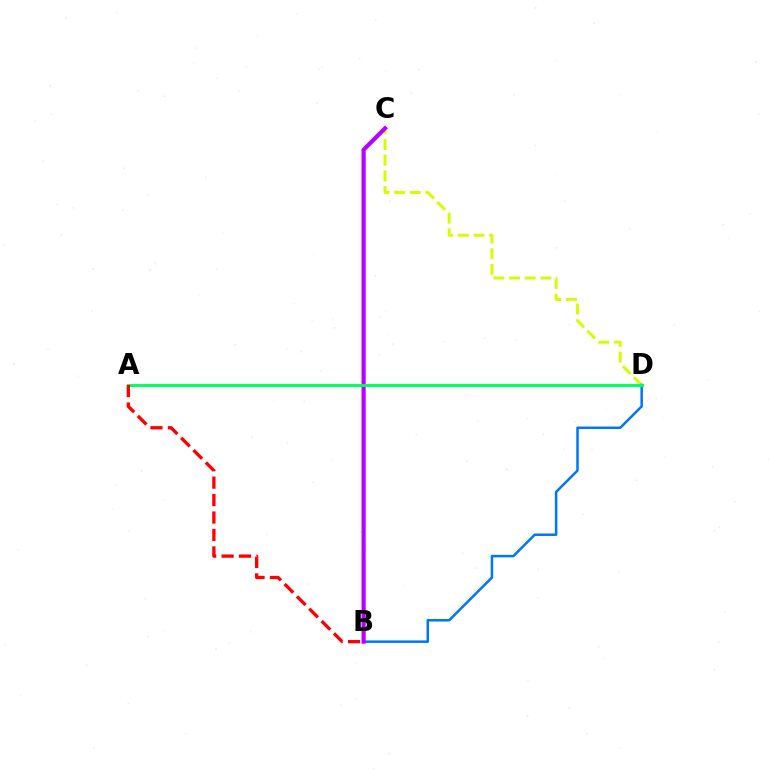{('C', 'D'): [{'color': '#d1ff00', 'line_style': 'dashed', 'thickness': 2.13}], ('B', 'D'): [{'color': '#0074ff', 'line_style': 'solid', 'thickness': 1.8}], ('B', 'C'): [{'color': '#b900ff', 'line_style': 'solid', 'thickness': 2.99}], ('A', 'D'): [{'color': '#00ff5c', 'line_style': 'solid', 'thickness': 2.11}], ('A', 'B'): [{'color': '#ff0000', 'line_style': 'dashed', 'thickness': 2.37}]}